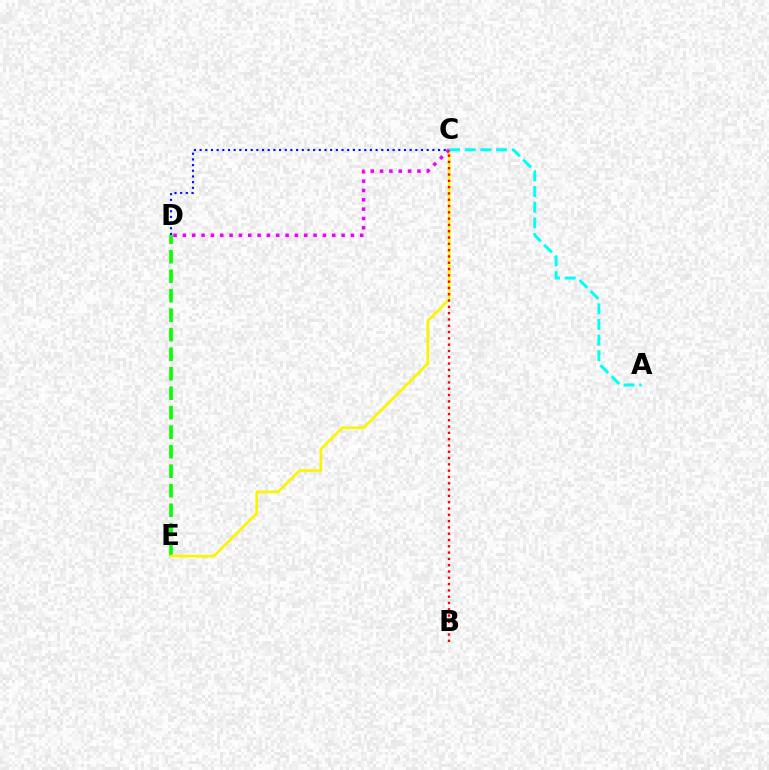{('D', 'E'): [{'color': '#08ff00', 'line_style': 'dashed', 'thickness': 2.65}], ('C', 'E'): [{'color': '#fcf500', 'line_style': 'solid', 'thickness': 1.93}], ('C', 'D'): [{'color': '#0010ff', 'line_style': 'dotted', 'thickness': 1.54}, {'color': '#ee00ff', 'line_style': 'dotted', 'thickness': 2.54}], ('A', 'C'): [{'color': '#00fff6', 'line_style': 'dashed', 'thickness': 2.12}], ('B', 'C'): [{'color': '#ff0000', 'line_style': 'dotted', 'thickness': 1.71}]}